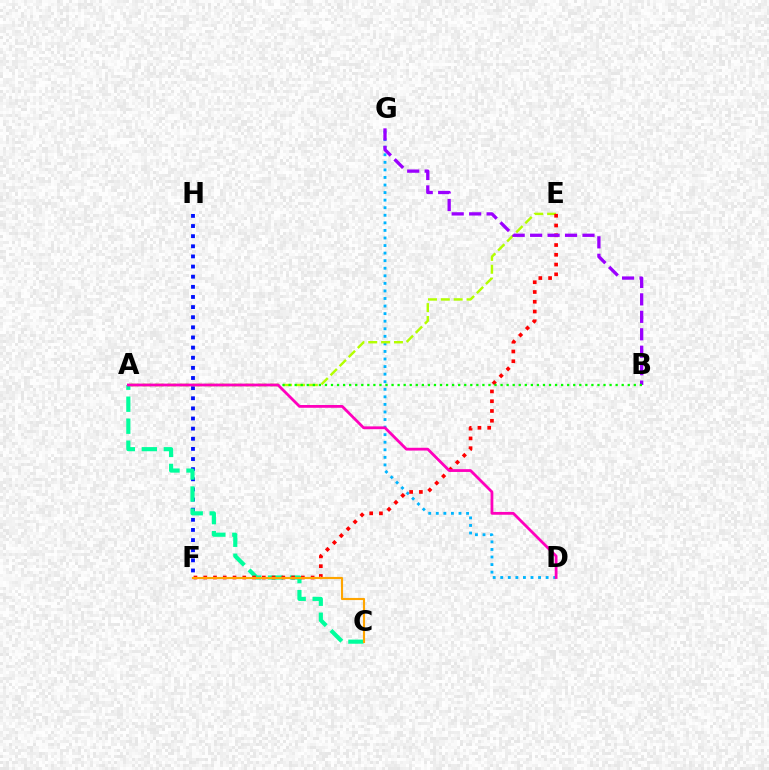{('D', 'G'): [{'color': '#00b5ff', 'line_style': 'dotted', 'thickness': 2.06}], ('F', 'H'): [{'color': '#0010ff', 'line_style': 'dotted', 'thickness': 2.75}], ('A', 'E'): [{'color': '#b3ff00', 'line_style': 'dashed', 'thickness': 1.75}], ('A', 'C'): [{'color': '#00ff9d', 'line_style': 'dashed', 'thickness': 2.99}], ('E', 'F'): [{'color': '#ff0000', 'line_style': 'dotted', 'thickness': 2.65}], ('B', 'G'): [{'color': '#9b00ff', 'line_style': 'dashed', 'thickness': 2.37}], ('C', 'F'): [{'color': '#ffa500', 'line_style': 'solid', 'thickness': 1.54}], ('A', 'B'): [{'color': '#08ff00', 'line_style': 'dotted', 'thickness': 1.65}], ('A', 'D'): [{'color': '#ff00bd', 'line_style': 'solid', 'thickness': 2.01}]}